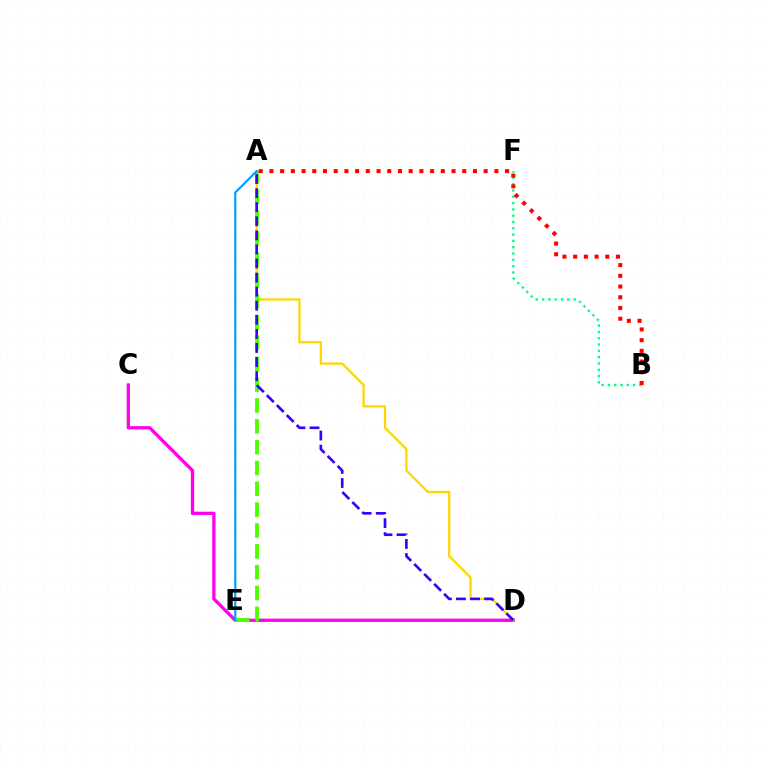{('C', 'D'): [{'color': '#ff00ed', 'line_style': 'solid', 'thickness': 2.37}], ('A', 'D'): [{'color': '#ffd500', 'line_style': 'solid', 'thickness': 1.62}, {'color': '#3700ff', 'line_style': 'dashed', 'thickness': 1.91}], ('A', 'E'): [{'color': '#4fff00', 'line_style': 'dashed', 'thickness': 2.83}, {'color': '#009eff', 'line_style': 'solid', 'thickness': 1.55}], ('B', 'F'): [{'color': '#00ff86', 'line_style': 'dotted', 'thickness': 1.71}], ('A', 'B'): [{'color': '#ff0000', 'line_style': 'dotted', 'thickness': 2.91}]}